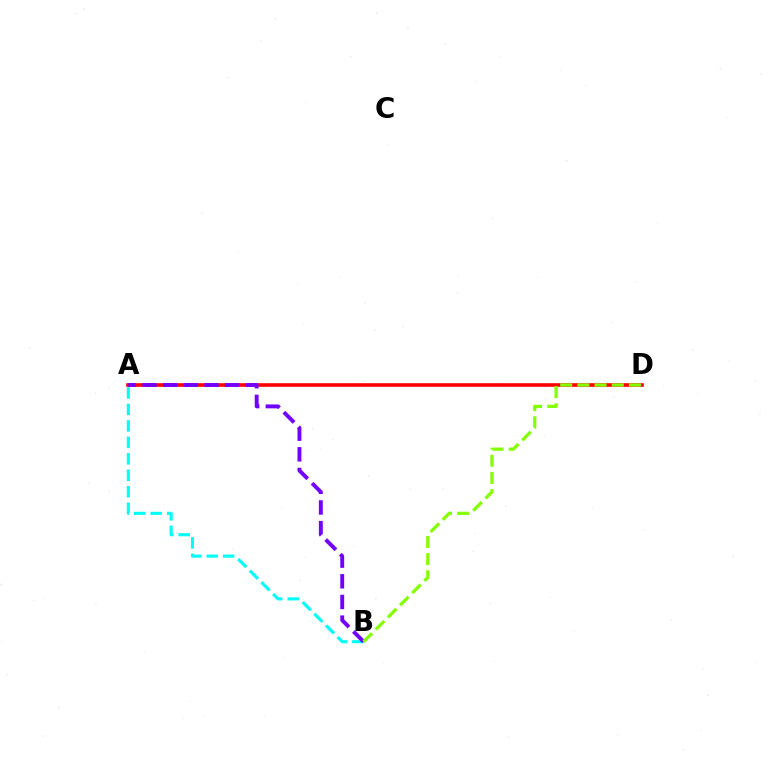{('A', 'D'): [{'color': '#ff0000', 'line_style': 'solid', 'thickness': 2.61}], ('A', 'B'): [{'color': '#00fff6', 'line_style': 'dashed', 'thickness': 2.24}, {'color': '#7200ff', 'line_style': 'dashed', 'thickness': 2.81}], ('B', 'D'): [{'color': '#84ff00', 'line_style': 'dashed', 'thickness': 2.33}]}